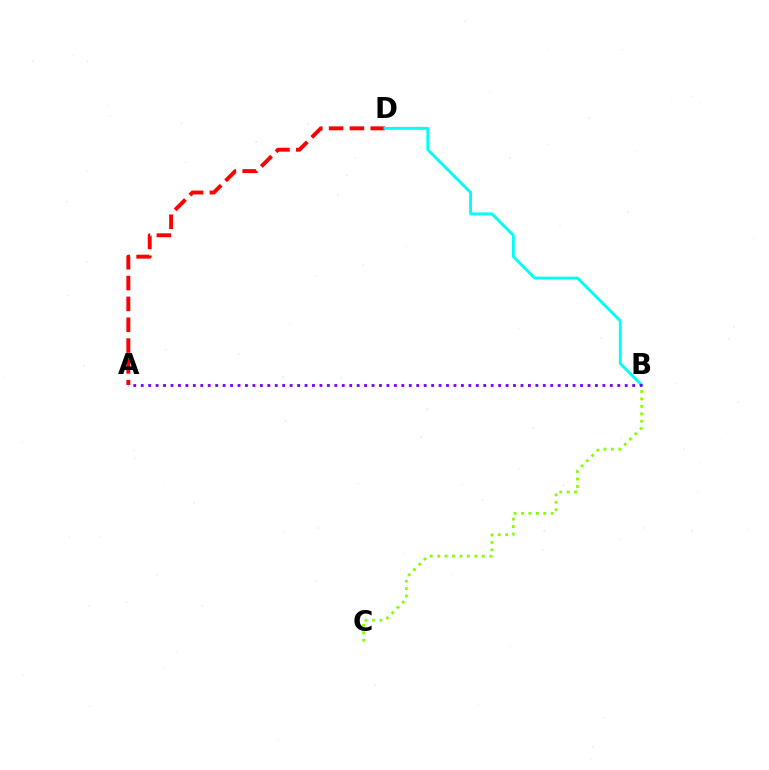{('B', 'C'): [{'color': '#84ff00', 'line_style': 'dotted', 'thickness': 2.02}], ('A', 'D'): [{'color': '#ff0000', 'line_style': 'dashed', 'thickness': 2.83}], ('B', 'D'): [{'color': '#00fff6', 'line_style': 'solid', 'thickness': 2.09}], ('A', 'B'): [{'color': '#7200ff', 'line_style': 'dotted', 'thickness': 2.02}]}